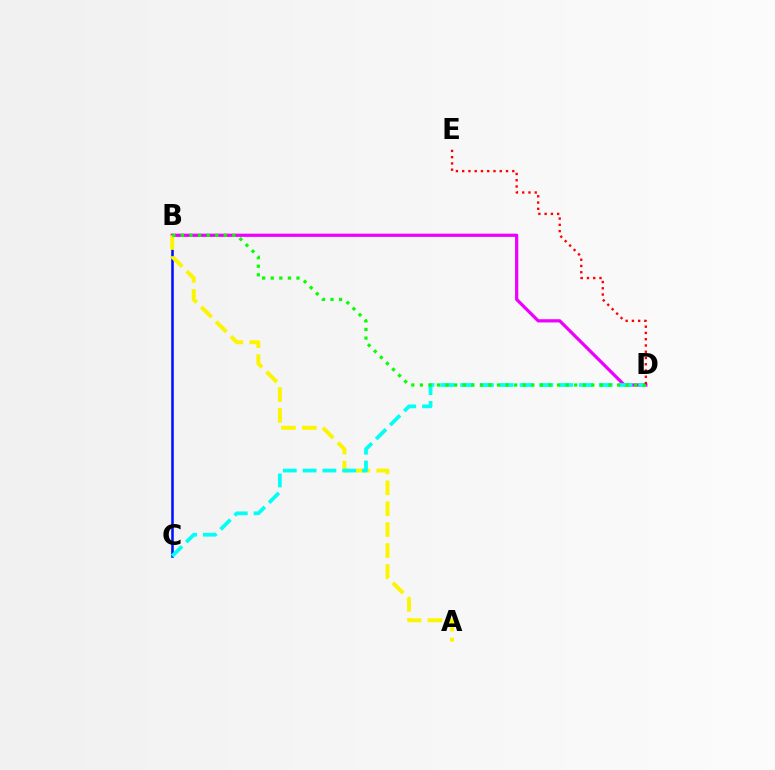{('B', 'C'): [{'color': '#0010ff', 'line_style': 'solid', 'thickness': 1.84}], ('B', 'D'): [{'color': '#ee00ff', 'line_style': 'solid', 'thickness': 2.33}, {'color': '#08ff00', 'line_style': 'dotted', 'thickness': 2.33}], ('A', 'B'): [{'color': '#fcf500', 'line_style': 'dashed', 'thickness': 2.84}], ('C', 'D'): [{'color': '#00fff6', 'line_style': 'dashed', 'thickness': 2.69}], ('D', 'E'): [{'color': '#ff0000', 'line_style': 'dotted', 'thickness': 1.7}]}